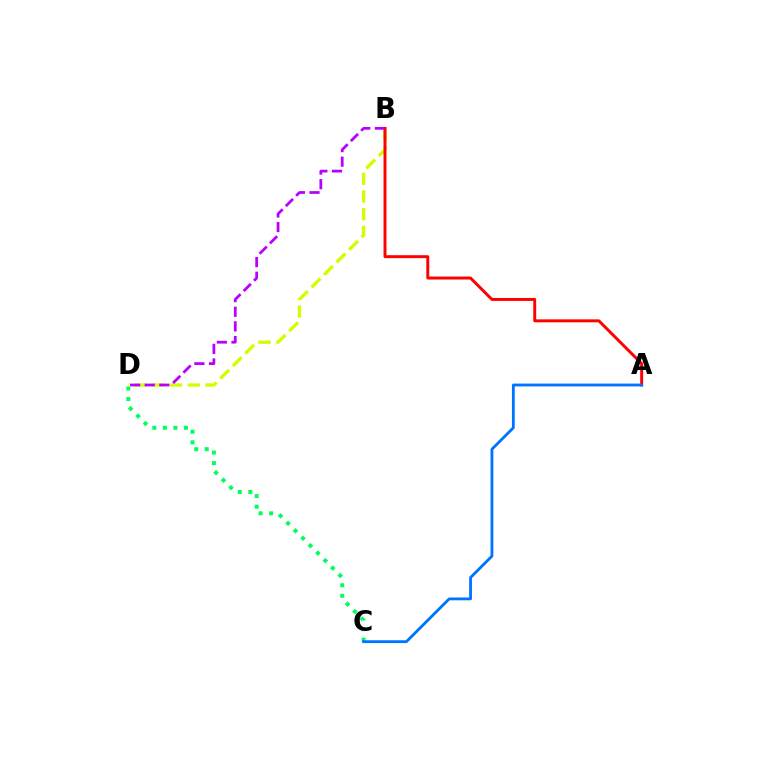{('C', 'D'): [{'color': '#00ff5c', 'line_style': 'dotted', 'thickness': 2.87}], ('B', 'D'): [{'color': '#d1ff00', 'line_style': 'dashed', 'thickness': 2.4}, {'color': '#b900ff', 'line_style': 'dashed', 'thickness': 1.99}], ('A', 'B'): [{'color': '#ff0000', 'line_style': 'solid', 'thickness': 2.12}], ('A', 'C'): [{'color': '#0074ff', 'line_style': 'solid', 'thickness': 2.03}]}